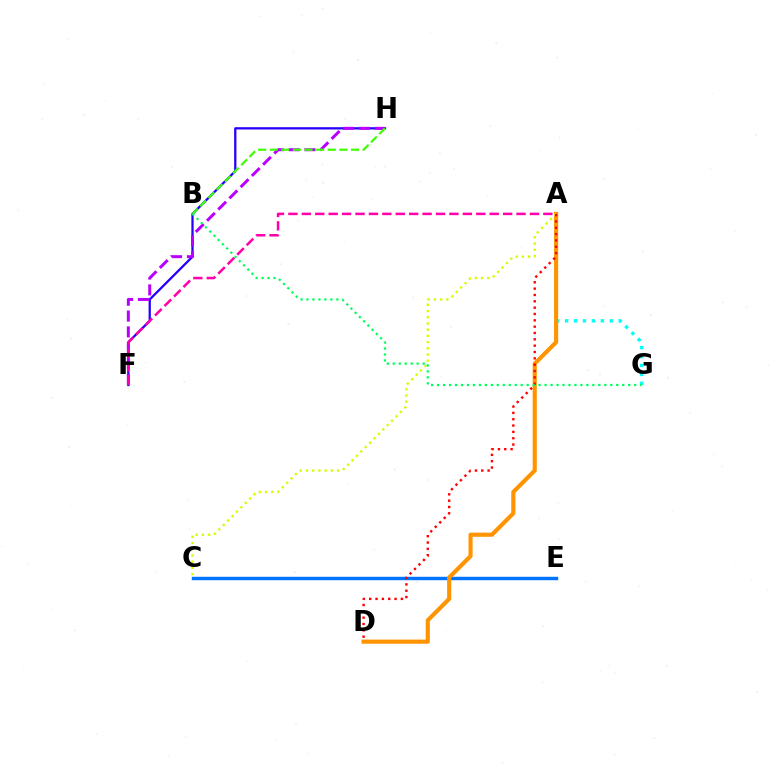{('C', 'E'): [{'color': '#0074ff', 'line_style': 'solid', 'thickness': 2.47}], ('A', 'G'): [{'color': '#00fff6', 'line_style': 'dotted', 'thickness': 2.43}], ('F', 'H'): [{'color': '#2500ff', 'line_style': 'solid', 'thickness': 1.64}, {'color': '#b900ff', 'line_style': 'dashed', 'thickness': 2.15}], ('A', 'D'): [{'color': '#ff9400', 'line_style': 'solid', 'thickness': 2.97}, {'color': '#ff0000', 'line_style': 'dotted', 'thickness': 1.72}], ('A', 'C'): [{'color': '#d1ff00', 'line_style': 'dotted', 'thickness': 1.69}], ('A', 'F'): [{'color': '#ff00ac', 'line_style': 'dashed', 'thickness': 1.82}], ('B', 'H'): [{'color': '#3dff00', 'line_style': 'dashed', 'thickness': 1.58}], ('B', 'G'): [{'color': '#00ff5c', 'line_style': 'dotted', 'thickness': 1.62}]}